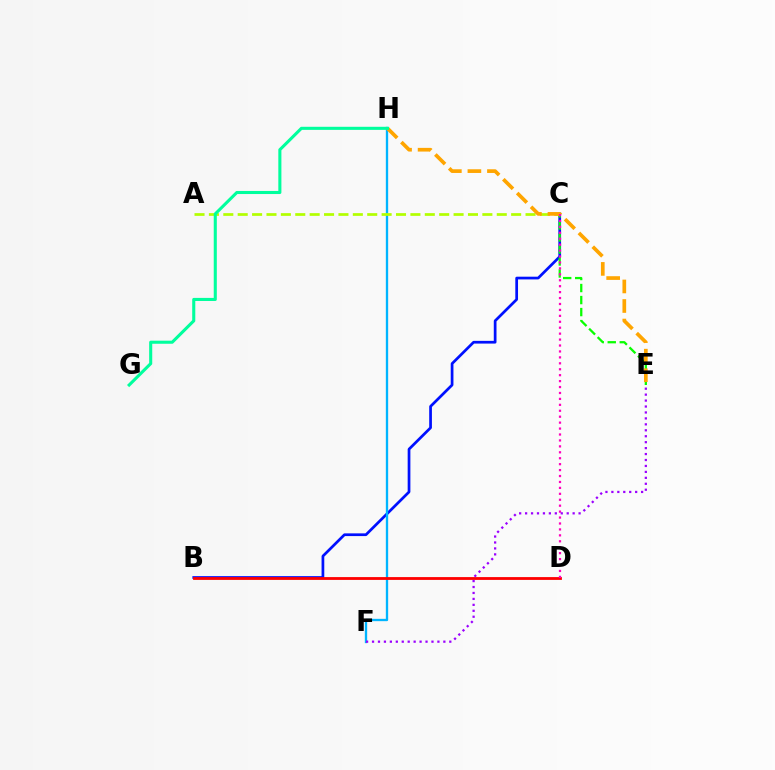{('B', 'C'): [{'color': '#0010ff', 'line_style': 'solid', 'thickness': 1.96}], ('C', 'E'): [{'color': '#08ff00', 'line_style': 'dashed', 'thickness': 1.63}], ('F', 'H'): [{'color': '#00b5ff', 'line_style': 'solid', 'thickness': 1.68}], ('B', 'D'): [{'color': '#ff0000', 'line_style': 'solid', 'thickness': 2.02}], ('A', 'C'): [{'color': '#b3ff00', 'line_style': 'dashed', 'thickness': 1.96}], ('E', 'H'): [{'color': '#ffa500', 'line_style': 'dashed', 'thickness': 2.65}], ('G', 'H'): [{'color': '#00ff9d', 'line_style': 'solid', 'thickness': 2.22}], ('C', 'D'): [{'color': '#ff00bd', 'line_style': 'dotted', 'thickness': 1.61}], ('E', 'F'): [{'color': '#9b00ff', 'line_style': 'dotted', 'thickness': 1.61}]}